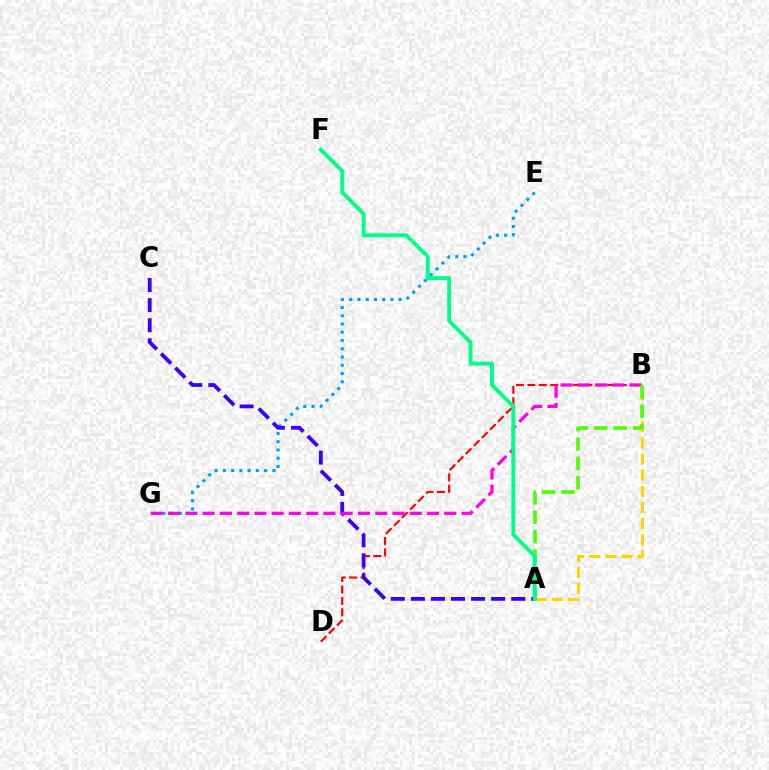{('E', 'G'): [{'color': '#009eff', 'line_style': 'dotted', 'thickness': 2.24}], ('B', 'D'): [{'color': '#ff0000', 'line_style': 'dashed', 'thickness': 1.55}], ('A', 'C'): [{'color': '#3700ff', 'line_style': 'dashed', 'thickness': 2.73}], ('B', 'G'): [{'color': '#ff00ed', 'line_style': 'dashed', 'thickness': 2.34}], ('A', 'B'): [{'color': '#ffd500', 'line_style': 'dashed', 'thickness': 2.19}, {'color': '#4fff00', 'line_style': 'dashed', 'thickness': 2.63}], ('A', 'F'): [{'color': '#00ff86', 'line_style': 'solid', 'thickness': 2.81}]}